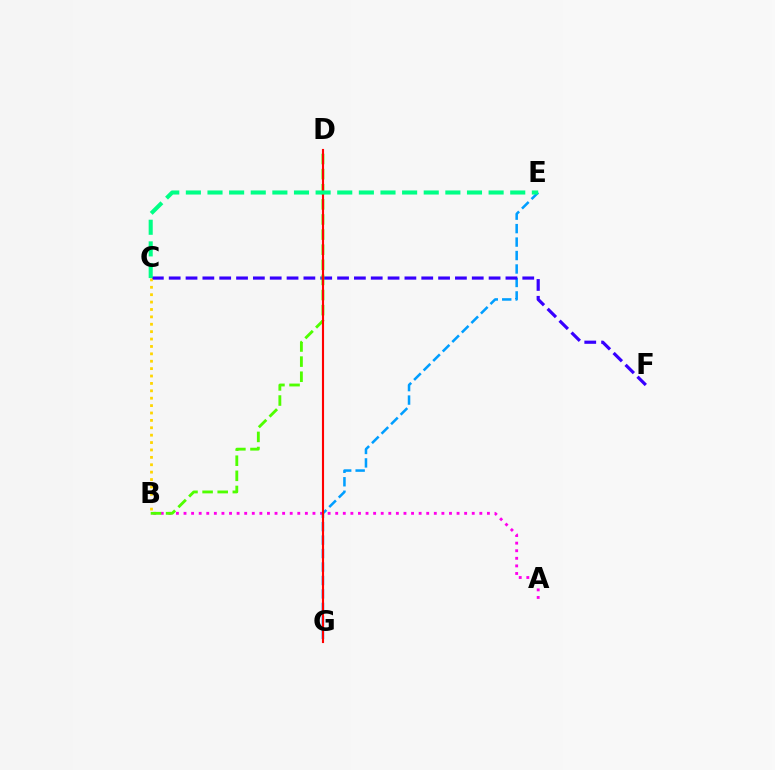{('A', 'B'): [{'color': '#ff00ed', 'line_style': 'dotted', 'thickness': 2.06}], ('E', 'G'): [{'color': '#009eff', 'line_style': 'dashed', 'thickness': 1.83}], ('C', 'F'): [{'color': '#3700ff', 'line_style': 'dashed', 'thickness': 2.29}], ('B', 'D'): [{'color': '#4fff00', 'line_style': 'dashed', 'thickness': 2.05}], ('D', 'G'): [{'color': '#ff0000', 'line_style': 'solid', 'thickness': 1.53}], ('B', 'C'): [{'color': '#ffd500', 'line_style': 'dotted', 'thickness': 2.01}], ('C', 'E'): [{'color': '#00ff86', 'line_style': 'dashed', 'thickness': 2.94}]}